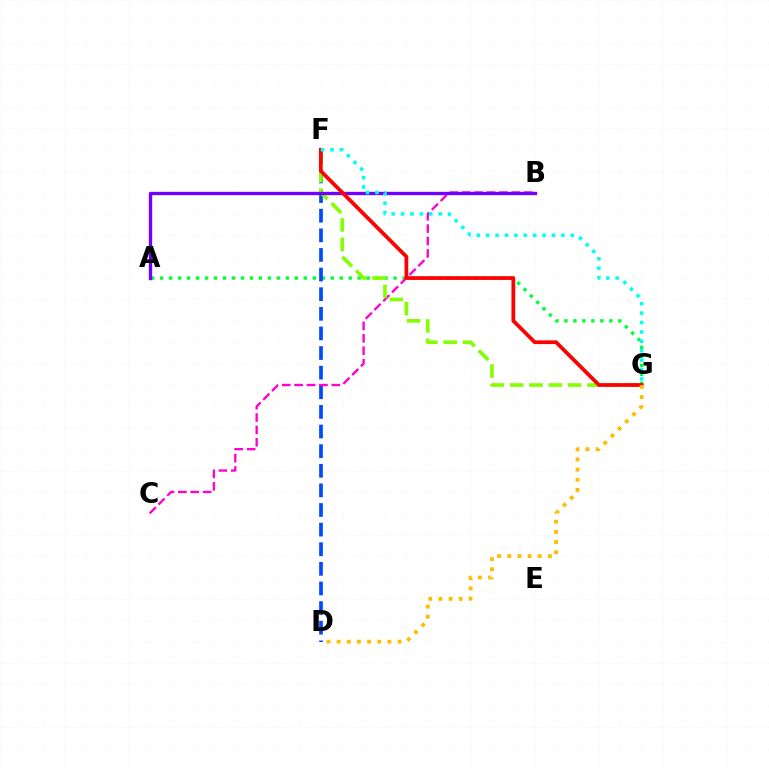{('A', 'G'): [{'color': '#00ff39', 'line_style': 'dotted', 'thickness': 2.44}], ('D', 'F'): [{'color': '#004bff', 'line_style': 'dashed', 'thickness': 2.67}], ('B', 'C'): [{'color': '#ff00cf', 'line_style': 'dashed', 'thickness': 1.68}], ('F', 'G'): [{'color': '#84ff00', 'line_style': 'dashed', 'thickness': 2.63}, {'color': '#ff0000', 'line_style': 'solid', 'thickness': 2.69}, {'color': '#00fff6', 'line_style': 'dotted', 'thickness': 2.55}], ('A', 'B'): [{'color': '#7200ff', 'line_style': 'solid', 'thickness': 2.41}], ('D', 'G'): [{'color': '#ffbd00', 'line_style': 'dotted', 'thickness': 2.76}]}